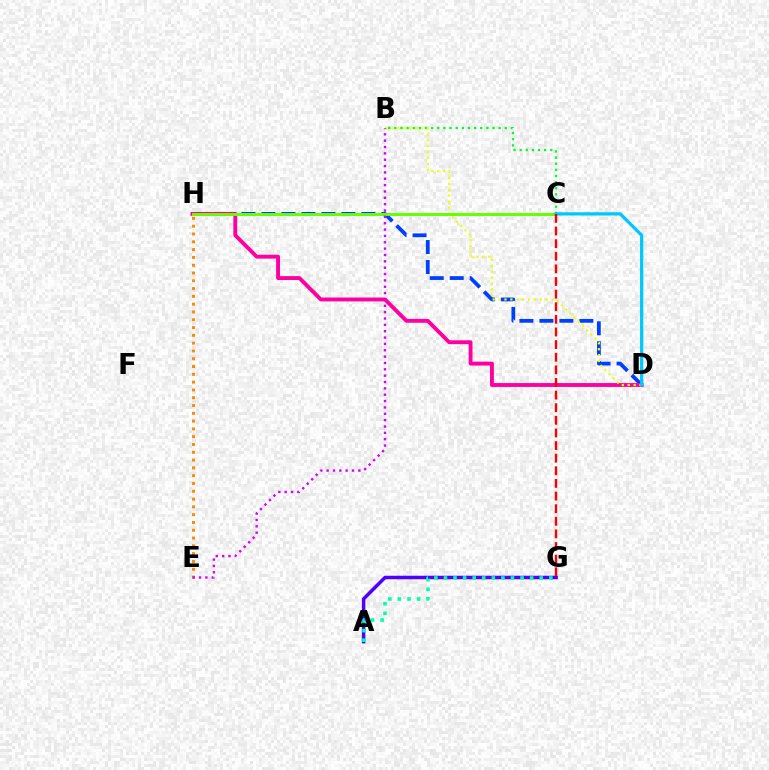{('A', 'G'): [{'color': '#4f00ff', 'line_style': 'solid', 'thickness': 2.53}, {'color': '#00ffaf', 'line_style': 'dotted', 'thickness': 2.6}], ('D', 'H'): [{'color': '#003fff', 'line_style': 'dashed', 'thickness': 2.72}, {'color': '#ff00a0', 'line_style': 'solid', 'thickness': 2.79}], ('B', 'C'): [{'color': '#00ff27', 'line_style': 'dotted', 'thickness': 1.67}], ('E', 'H'): [{'color': '#ff8800', 'line_style': 'dotted', 'thickness': 2.12}], ('B', 'D'): [{'color': '#eeff00', 'line_style': 'dotted', 'thickness': 1.6}], ('C', 'H'): [{'color': '#66ff00', 'line_style': 'solid', 'thickness': 2.13}], ('B', 'E'): [{'color': '#d600ff', 'line_style': 'dotted', 'thickness': 1.73}], ('C', 'D'): [{'color': '#00c7ff', 'line_style': 'solid', 'thickness': 2.34}], ('C', 'G'): [{'color': '#ff0000', 'line_style': 'dashed', 'thickness': 1.71}]}